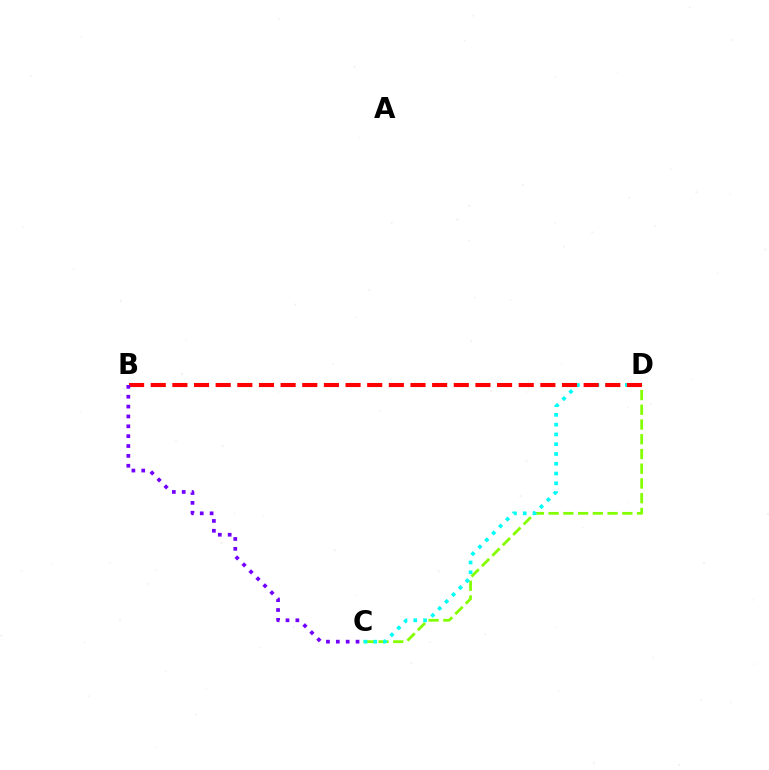{('C', 'D'): [{'color': '#84ff00', 'line_style': 'dashed', 'thickness': 2.0}, {'color': '#00fff6', 'line_style': 'dotted', 'thickness': 2.66}], ('B', 'D'): [{'color': '#ff0000', 'line_style': 'dashed', 'thickness': 2.94}], ('B', 'C'): [{'color': '#7200ff', 'line_style': 'dotted', 'thickness': 2.68}]}